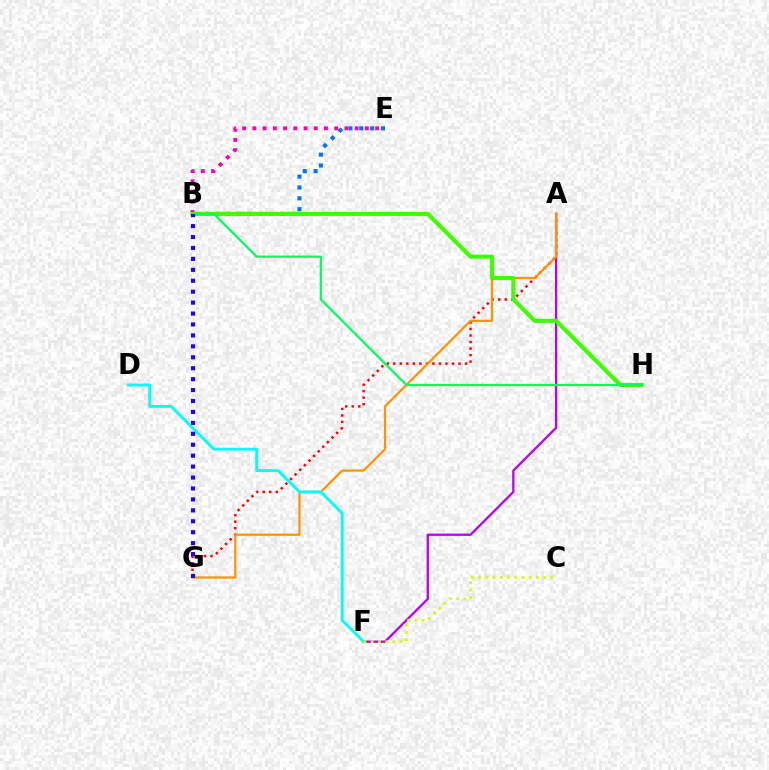{('A', 'F'): [{'color': '#b900ff', 'line_style': 'solid', 'thickness': 1.65}], ('A', 'G'): [{'color': '#ff0000', 'line_style': 'dotted', 'thickness': 1.77}, {'color': '#ff9400', 'line_style': 'solid', 'thickness': 1.6}], ('B', 'E'): [{'color': '#ff00ac', 'line_style': 'dotted', 'thickness': 2.78}, {'color': '#0074ff', 'line_style': 'dotted', 'thickness': 2.95}], ('B', 'H'): [{'color': '#3dff00', 'line_style': 'solid', 'thickness': 2.95}, {'color': '#00ff5c', 'line_style': 'solid', 'thickness': 1.59}], ('D', 'F'): [{'color': '#00fff6', 'line_style': 'solid', 'thickness': 2.04}], ('B', 'G'): [{'color': '#2500ff', 'line_style': 'dotted', 'thickness': 2.97}], ('C', 'F'): [{'color': '#d1ff00', 'line_style': 'dotted', 'thickness': 1.96}]}